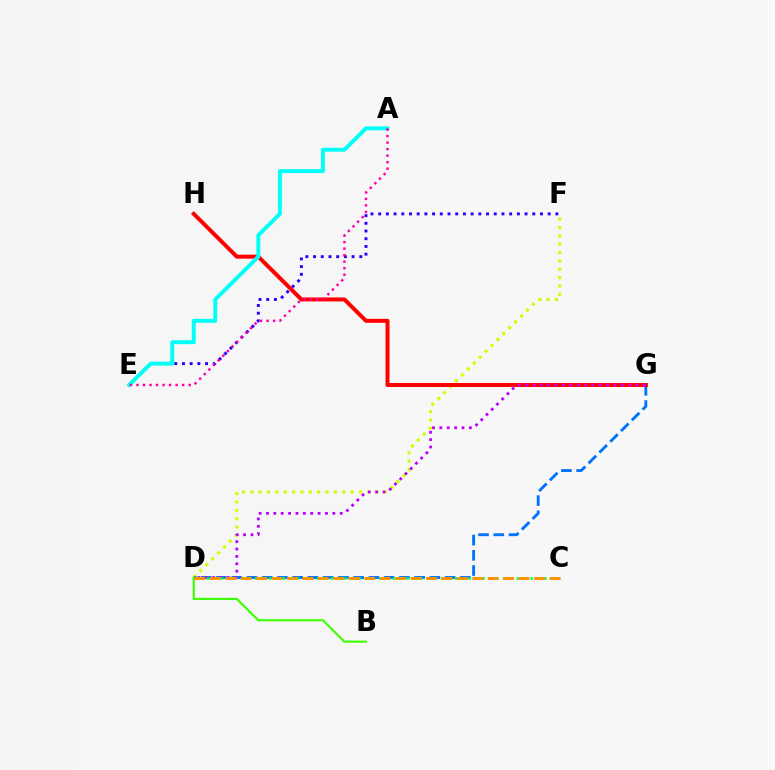{('D', 'F'): [{'color': '#d1ff00', 'line_style': 'dotted', 'thickness': 2.27}], ('D', 'G'): [{'color': '#0074ff', 'line_style': 'dashed', 'thickness': 2.07}, {'color': '#b900ff', 'line_style': 'dotted', 'thickness': 2.0}], ('E', 'F'): [{'color': '#2500ff', 'line_style': 'dotted', 'thickness': 2.09}], ('G', 'H'): [{'color': '#ff0000', 'line_style': 'solid', 'thickness': 2.87}], ('B', 'D'): [{'color': '#3dff00', 'line_style': 'solid', 'thickness': 1.53}], ('A', 'E'): [{'color': '#00fff6', 'line_style': 'solid', 'thickness': 2.82}, {'color': '#ff00ac', 'line_style': 'dotted', 'thickness': 1.77}], ('C', 'D'): [{'color': '#00ff5c', 'line_style': 'dotted', 'thickness': 1.87}, {'color': '#ff9400', 'line_style': 'dashed', 'thickness': 2.1}]}